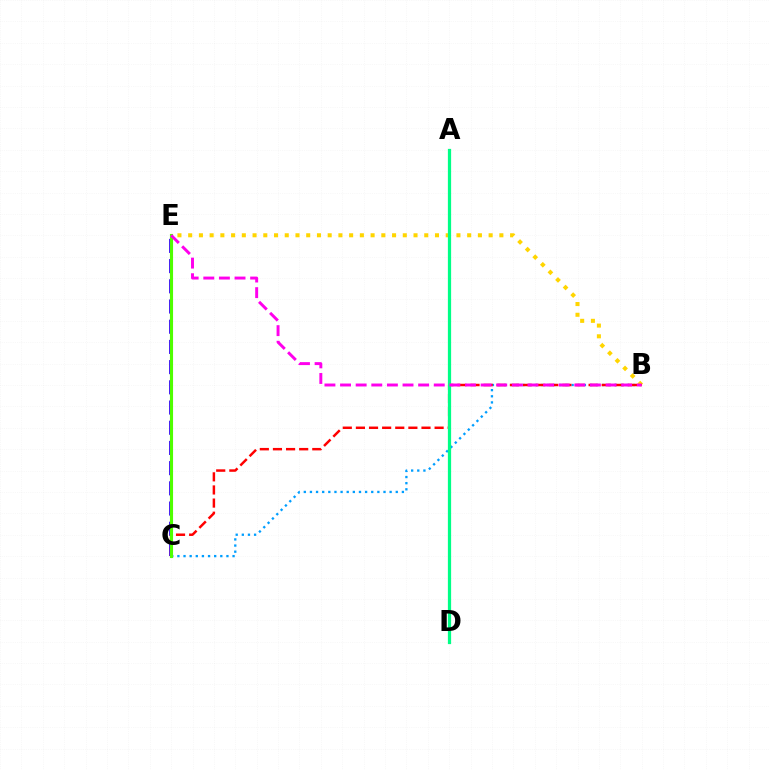{('B', 'C'): [{'color': '#009eff', 'line_style': 'dotted', 'thickness': 1.67}, {'color': '#ff0000', 'line_style': 'dashed', 'thickness': 1.78}], ('C', 'E'): [{'color': '#3700ff', 'line_style': 'dashed', 'thickness': 2.74}, {'color': '#4fff00', 'line_style': 'solid', 'thickness': 2.25}], ('B', 'E'): [{'color': '#ffd500', 'line_style': 'dotted', 'thickness': 2.92}, {'color': '#ff00ed', 'line_style': 'dashed', 'thickness': 2.12}], ('A', 'D'): [{'color': '#00ff86', 'line_style': 'solid', 'thickness': 2.33}]}